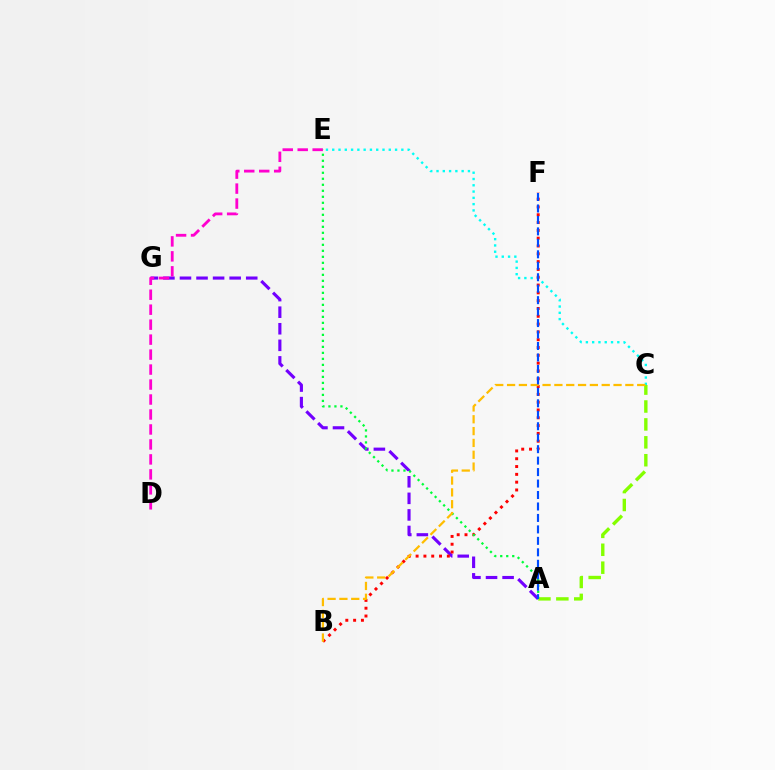{('A', 'G'): [{'color': '#7200ff', 'line_style': 'dashed', 'thickness': 2.25}], ('C', 'E'): [{'color': '#00fff6', 'line_style': 'dotted', 'thickness': 1.71}], ('B', 'F'): [{'color': '#ff0000', 'line_style': 'dotted', 'thickness': 2.12}], ('D', 'E'): [{'color': '#ff00cf', 'line_style': 'dashed', 'thickness': 2.03}], ('A', 'E'): [{'color': '#00ff39', 'line_style': 'dotted', 'thickness': 1.63}], ('A', 'C'): [{'color': '#84ff00', 'line_style': 'dashed', 'thickness': 2.43}], ('B', 'C'): [{'color': '#ffbd00', 'line_style': 'dashed', 'thickness': 1.61}], ('A', 'F'): [{'color': '#004bff', 'line_style': 'dashed', 'thickness': 1.56}]}